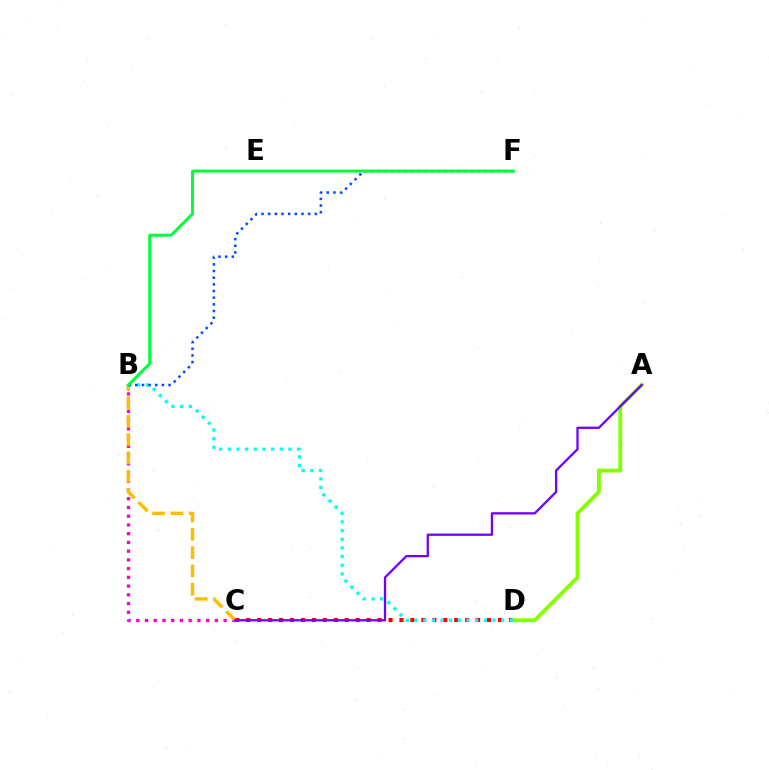{('C', 'D'): [{'color': '#ff0000', 'line_style': 'dotted', 'thickness': 2.97}], ('A', 'D'): [{'color': '#84ff00', 'line_style': 'solid', 'thickness': 2.78}], ('B', 'C'): [{'color': '#ff00cf', 'line_style': 'dotted', 'thickness': 2.37}, {'color': '#ffbd00', 'line_style': 'dashed', 'thickness': 2.49}], ('B', 'D'): [{'color': '#00fff6', 'line_style': 'dotted', 'thickness': 2.35}], ('B', 'F'): [{'color': '#004bff', 'line_style': 'dotted', 'thickness': 1.81}, {'color': '#00ff39', 'line_style': 'solid', 'thickness': 2.13}], ('A', 'C'): [{'color': '#7200ff', 'line_style': 'solid', 'thickness': 1.65}]}